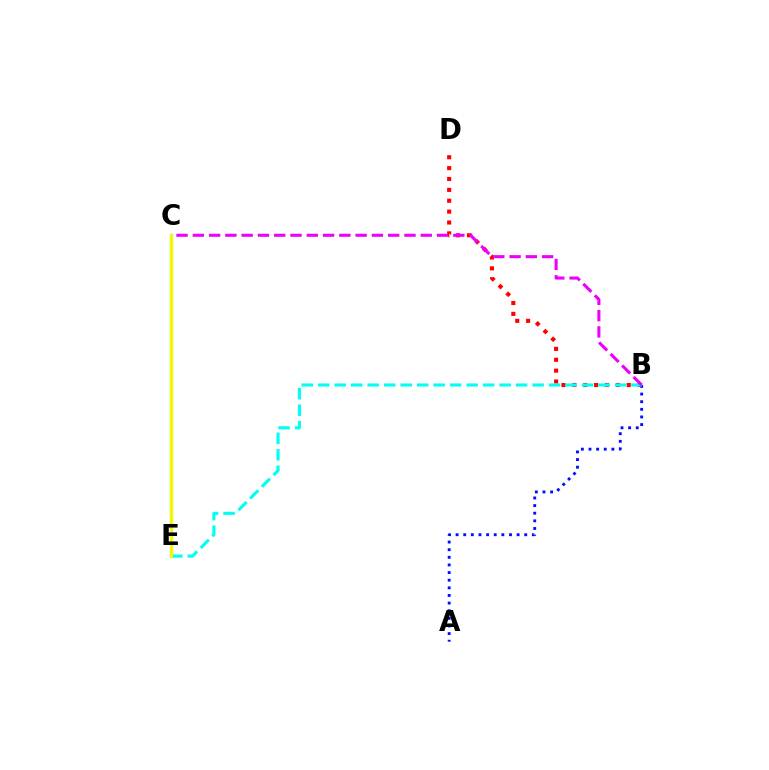{('C', 'E'): [{'color': '#08ff00', 'line_style': 'solid', 'thickness': 2.32}, {'color': '#fcf500', 'line_style': 'solid', 'thickness': 2.16}], ('B', 'D'): [{'color': '#ff0000', 'line_style': 'dotted', 'thickness': 2.95}], ('A', 'B'): [{'color': '#0010ff', 'line_style': 'dotted', 'thickness': 2.07}], ('B', 'E'): [{'color': '#00fff6', 'line_style': 'dashed', 'thickness': 2.24}], ('B', 'C'): [{'color': '#ee00ff', 'line_style': 'dashed', 'thickness': 2.21}]}